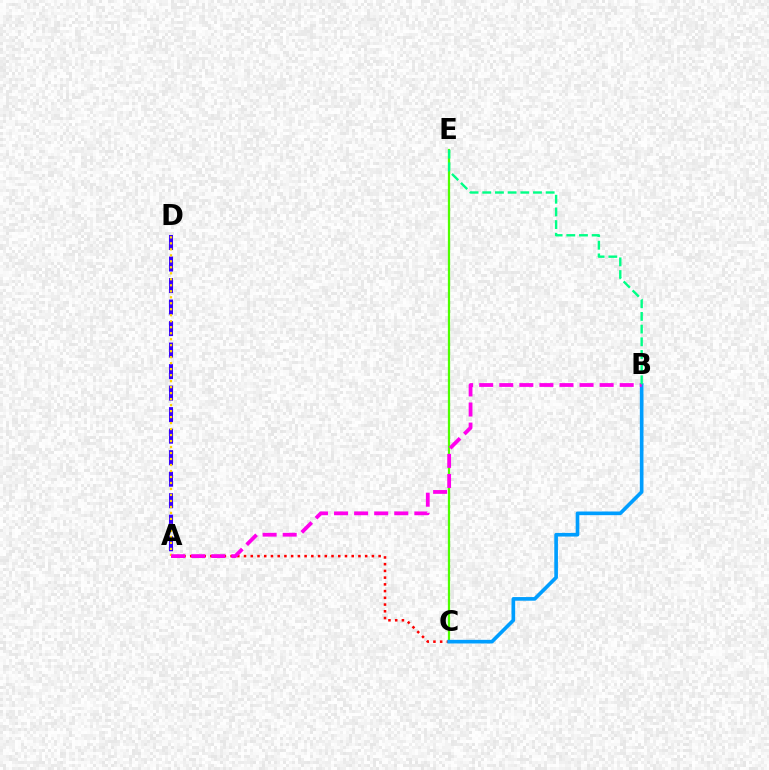{('A', 'C'): [{'color': '#ff0000', 'line_style': 'dotted', 'thickness': 1.83}], ('C', 'E'): [{'color': '#4fff00', 'line_style': 'solid', 'thickness': 1.62}], ('A', 'D'): [{'color': '#3700ff', 'line_style': 'dashed', 'thickness': 2.92}, {'color': '#ffd500', 'line_style': 'dotted', 'thickness': 1.63}], ('B', 'C'): [{'color': '#009eff', 'line_style': 'solid', 'thickness': 2.63}], ('A', 'B'): [{'color': '#ff00ed', 'line_style': 'dashed', 'thickness': 2.73}], ('B', 'E'): [{'color': '#00ff86', 'line_style': 'dashed', 'thickness': 1.72}]}